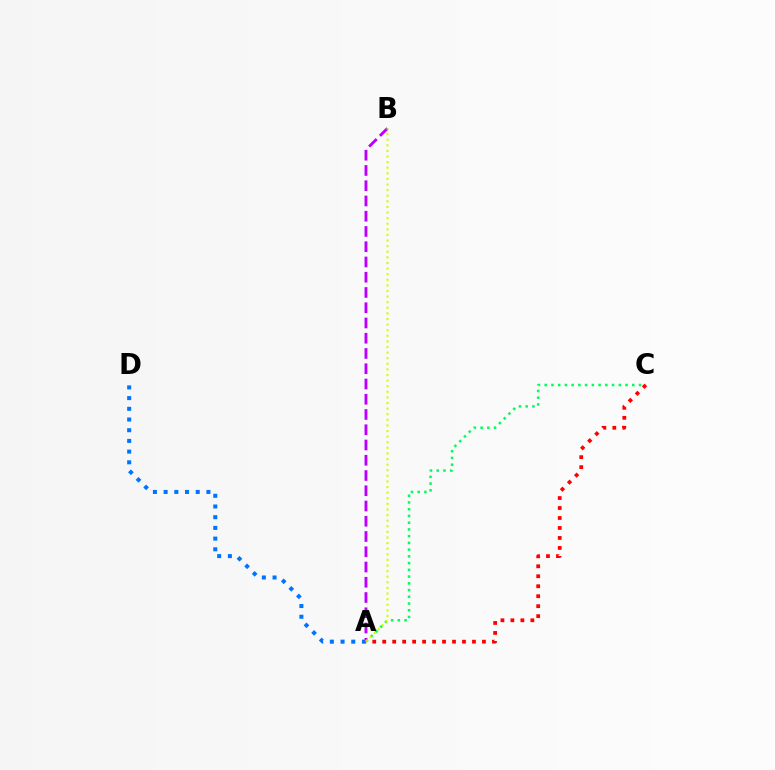{('A', 'D'): [{'color': '#0074ff', 'line_style': 'dotted', 'thickness': 2.91}], ('A', 'B'): [{'color': '#b900ff', 'line_style': 'dashed', 'thickness': 2.07}, {'color': '#d1ff00', 'line_style': 'dotted', 'thickness': 1.52}], ('A', 'C'): [{'color': '#00ff5c', 'line_style': 'dotted', 'thickness': 1.83}, {'color': '#ff0000', 'line_style': 'dotted', 'thickness': 2.71}]}